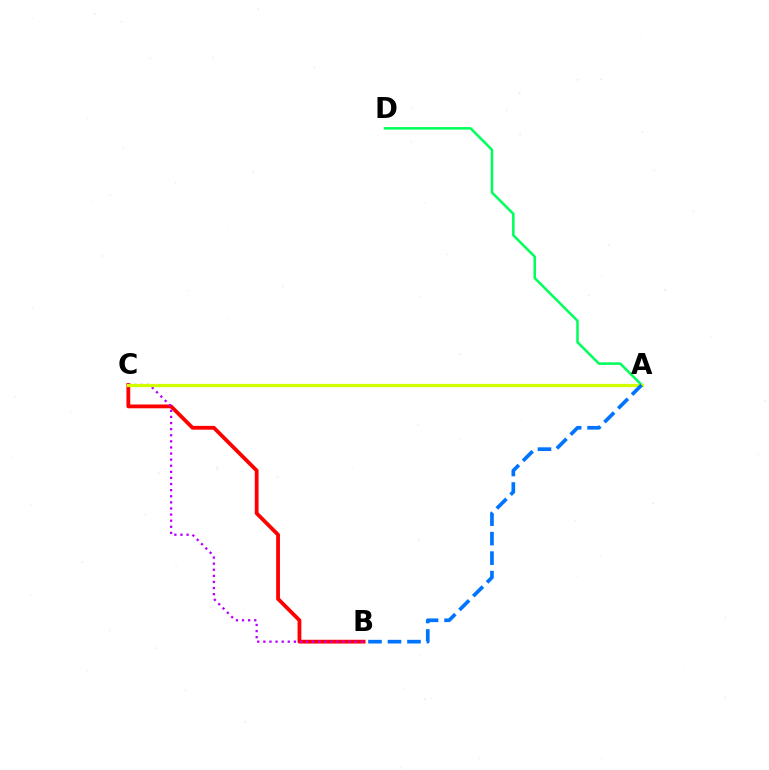{('B', 'C'): [{'color': '#ff0000', 'line_style': 'solid', 'thickness': 2.73}, {'color': '#b900ff', 'line_style': 'dotted', 'thickness': 1.66}], ('A', 'D'): [{'color': '#00ff5c', 'line_style': 'solid', 'thickness': 1.82}], ('A', 'C'): [{'color': '#d1ff00', 'line_style': 'solid', 'thickness': 2.33}], ('A', 'B'): [{'color': '#0074ff', 'line_style': 'dashed', 'thickness': 2.65}]}